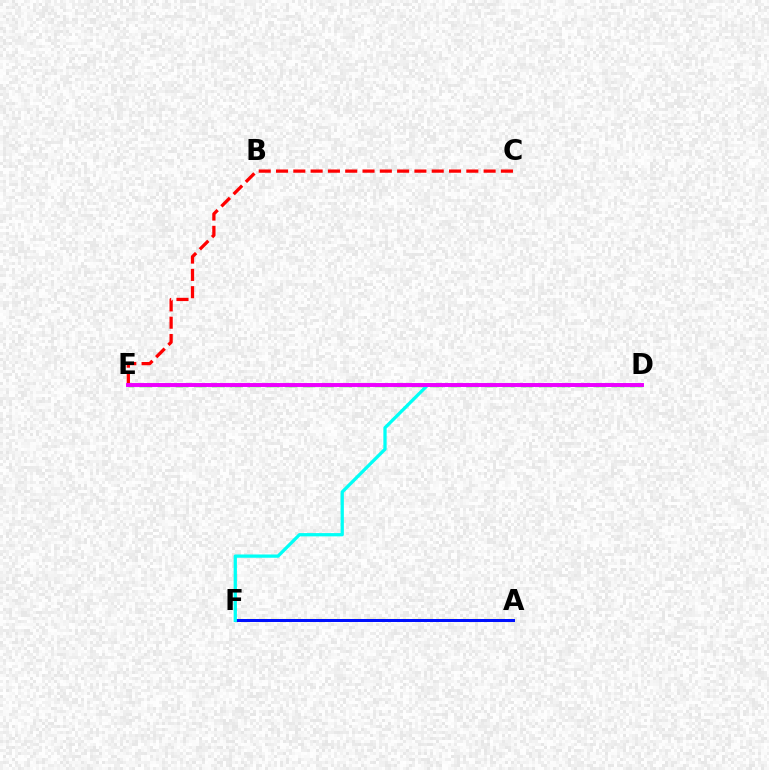{('A', 'F'): [{'color': '#fcf500', 'line_style': 'dashed', 'thickness': 1.61}, {'color': '#0010ff', 'line_style': 'solid', 'thickness': 2.16}], ('D', 'E'): [{'color': '#08ff00', 'line_style': 'dashed', 'thickness': 2.47}, {'color': '#ee00ff', 'line_style': 'solid', 'thickness': 2.82}], ('C', 'E'): [{'color': '#ff0000', 'line_style': 'dashed', 'thickness': 2.35}], ('D', 'F'): [{'color': '#00fff6', 'line_style': 'solid', 'thickness': 2.35}]}